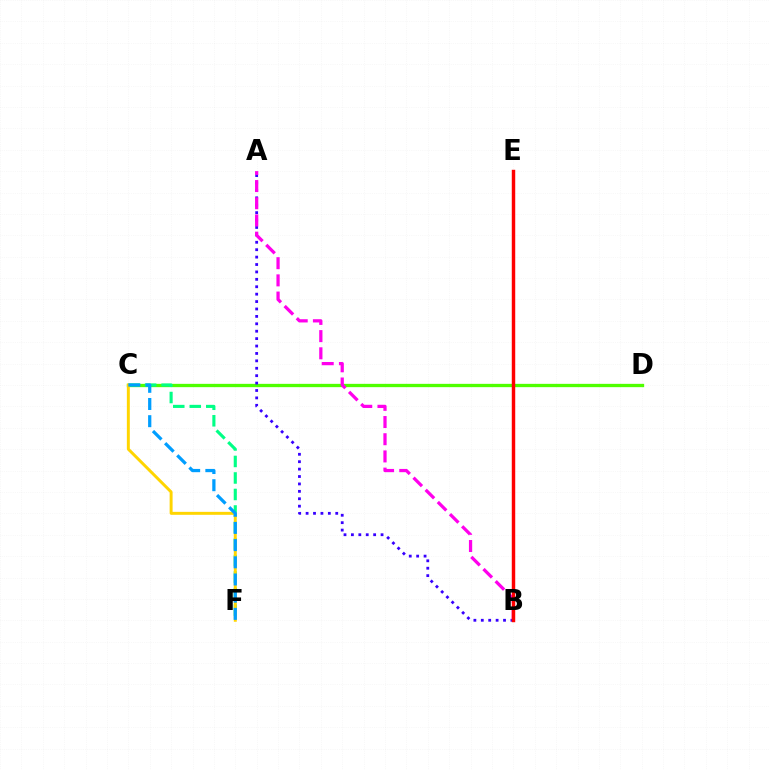{('C', 'D'): [{'color': '#4fff00', 'line_style': 'solid', 'thickness': 2.39}], ('A', 'B'): [{'color': '#3700ff', 'line_style': 'dotted', 'thickness': 2.01}, {'color': '#ff00ed', 'line_style': 'dashed', 'thickness': 2.34}], ('C', 'F'): [{'color': '#00ff86', 'line_style': 'dashed', 'thickness': 2.24}, {'color': '#ffd500', 'line_style': 'solid', 'thickness': 2.13}, {'color': '#009eff', 'line_style': 'dashed', 'thickness': 2.34}], ('B', 'E'): [{'color': '#ff0000', 'line_style': 'solid', 'thickness': 2.48}]}